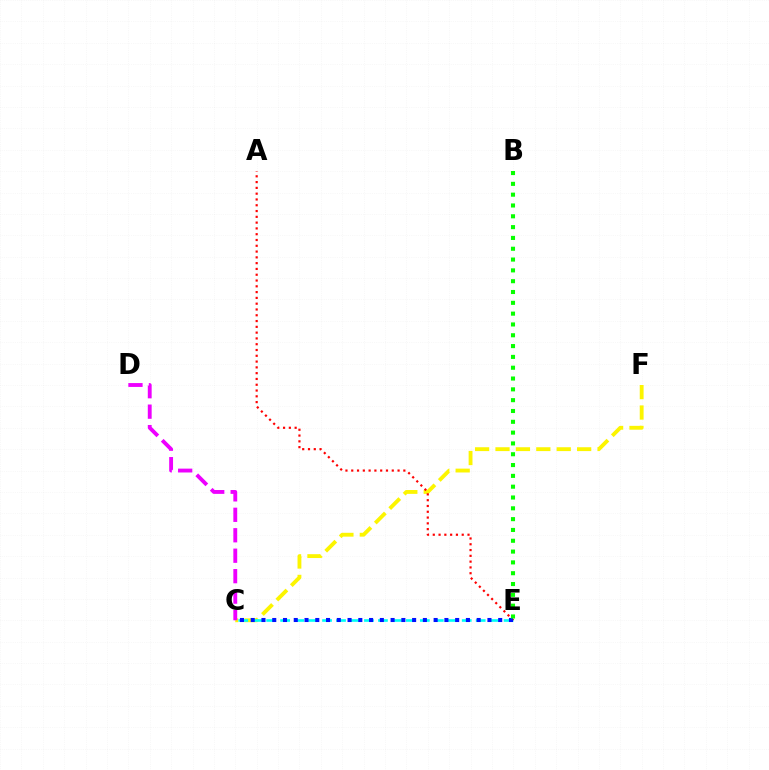{('C', 'F'): [{'color': '#fcf500', 'line_style': 'dashed', 'thickness': 2.77}], ('C', 'E'): [{'color': '#00fff6', 'line_style': 'dashed', 'thickness': 1.9}, {'color': '#0010ff', 'line_style': 'dotted', 'thickness': 2.92}], ('A', 'E'): [{'color': '#ff0000', 'line_style': 'dotted', 'thickness': 1.57}], ('C', 'D'): [{'color': '#ee00ff', 'line_style': 'dashed', 'thickness': 2.78}], ('B', 'E'): [{'color': '#08ff00', 'line_style': 'dotted', 'thickness': 2.94}]}